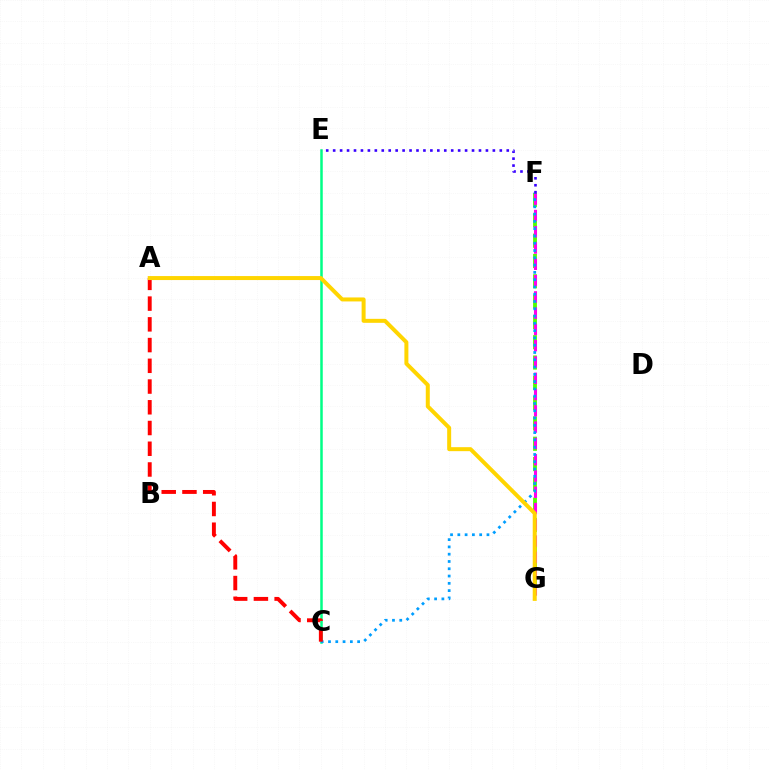{('F', 'G'): [{'color': '#4fff00', 'line_style': 'dashed', 'thickness': 2.76}, {'color': '#ff00ed', 'line_style': 'dashed', 'thickness': 2.21}], ('C', 'E'): [{'color': '#00ff86', 'line_style': 'solid', 'thickness': 1.81}], ('C', 'F'): [{'color': '#009eff', 'line_style': 'dotted', 'thickness': 1.98}], ('A', 'C'): [{'color': '#ff0000', 'line_style': 'dashed', 'thickness': 2.82}], ('E', 'F'): [{'color': '#3700ff', 'line_style': 'dotted', 'thickness': 1.89}], ('A', 'G'): [{'color': '#ffd500', 'line_style': 'solid', 'thickness': 2.87}]}